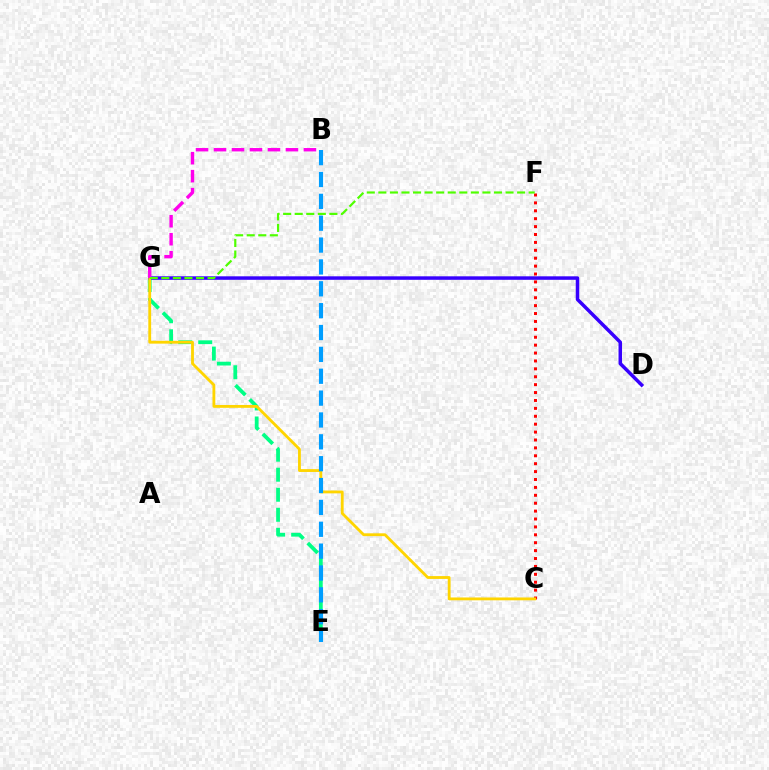{('E', 'G'): [{'color': '#00ff86', 'line_style': 'dashed', 'thickness': 2.72}], ('D', 'G'): [{'color': '#3700ff', 'line_style': 'solid', 'thickness': 2.52}], ('C', 'F'): [{'color': '#ff0000', 'line_style': 'dotted', 'thickness': 2.15}], ('C', 'G'): [{'color': '#ffd500', 'line_style': 'solid', 'thickness': 2.04}], ('B', 'G'): [{'color': '#ff00ed', 'line_style': 'dashed', 'thickness': 2.44}], ('F', 'G'): [{'color': '#4fff00', 'line_style': 'dashed', 'thickness': 1.57}], ('B', 'E'): [{'color': '#009eff', 'line_style': 'dashed', 'thickness': 2.97}]}